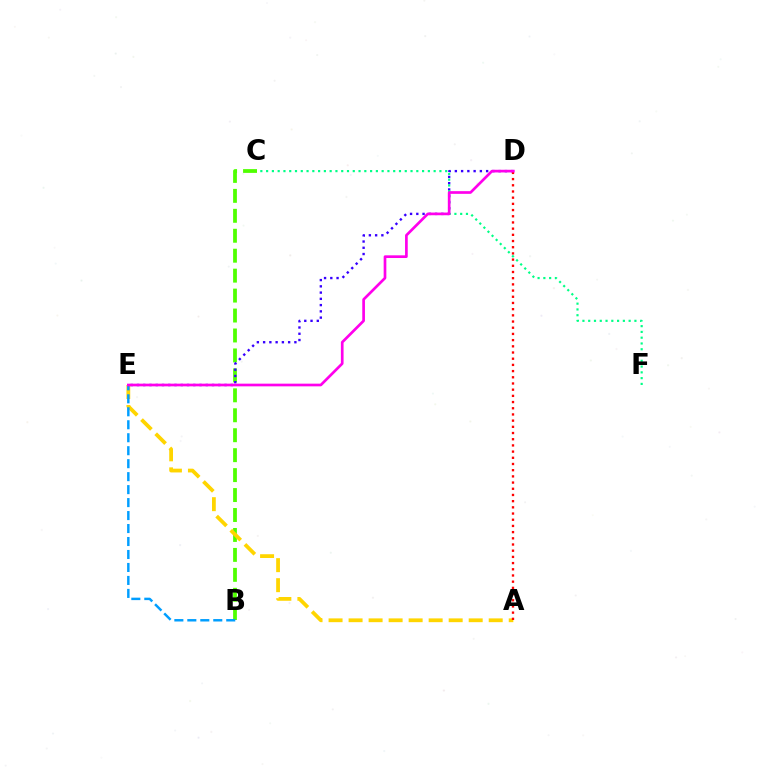{('B', 'C'): [{'color': '#4fff00', 'line_style': 'dashed', 'thickness': 2.71}], ('A', 'E'): [{'color': '#ffd500', 'line_style': 'dashed', 'thickness': 2.72}], ('D', 'E'): [{'color': '#3700ff', 'line_style': 'dotted', 'thickness': 1.7}, {'color': '#ff00ed', 'line_style': 'solid', 'thickness': 1.94}], ('C', 'F'): [{'color': '#00ff86', 'line_style': 'dotted', 'thickness': 1.57}], ('A', 'D'): [{'color': '#ff0000', 'line_style': 'dotted', 'thickness': 1.68}], ('B', 'E'): [{'color': '#009eff', 'line_style': 'dashed', 'thickness': 1.76}]}